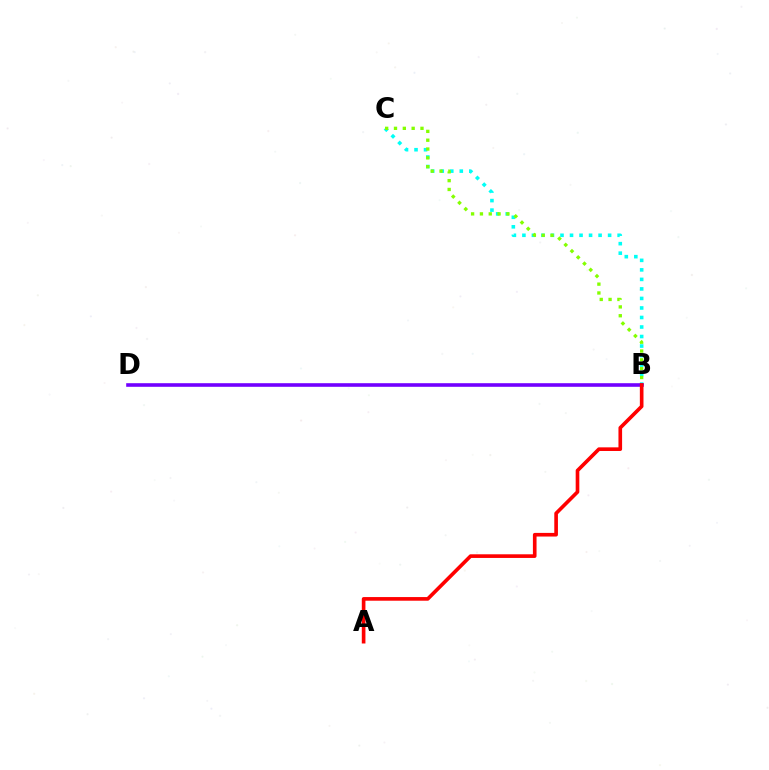{('B', 'C'): [{'color': '#00fff6', 'line_style': 'dotted', 'thickness': 2.59}, {'color': '#84ff00', 'line_style': 'dotted', 'thickness': 2.4}], ('B', 'D'): [{'color': '#7200ff', 'line_style': 'solid', 'thickness': 2.6}], ('A', 'B'): [{'color': '#ff0000', 'line_style': 'solid', 'thickness': 2.62}]}